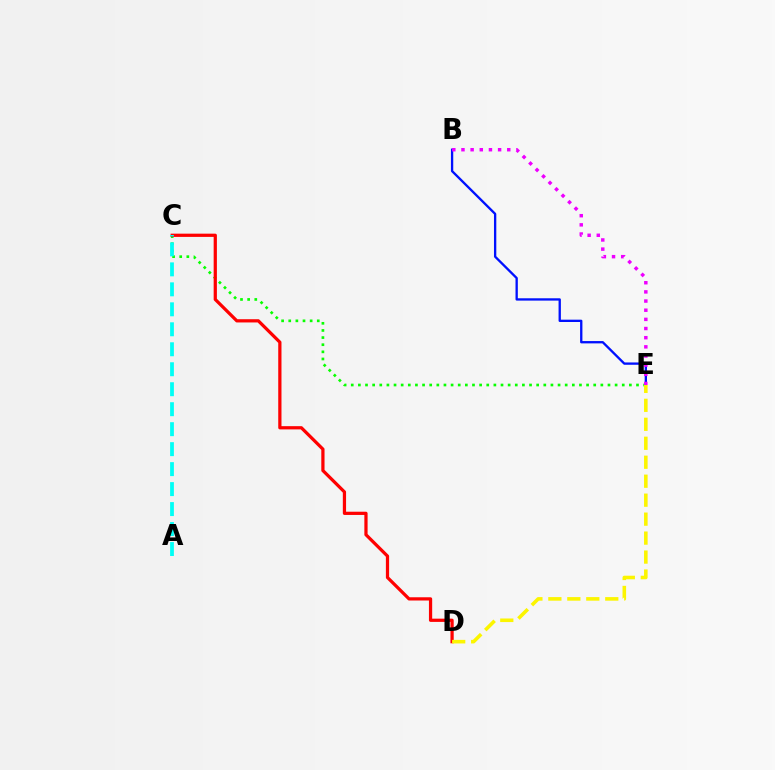{('C', 'E'): [{'color': '#08ff00', 'line_style': 'dotted', 'thickness': 1.94}], ('C', 'D'): [{'color': '#ff0000', 'line_style': 'solid', 'thickness': 2.33}], ('B', 'E'): [{'color': '#0010ff', 'line_style': 'solid', 'thickness': 1.67}, {'color': '#ee00ff', 'line_style': 'dotted', 'thickness': 2.49}], ('D', 'E'): [{'color': '#fcf500', 'line_style': 'dashed', 'thickness': 2.58}], ('A', 'C'): [{'color': '#00fff6', 'line_style': 'dashed', 'thickness': 2.71}]}